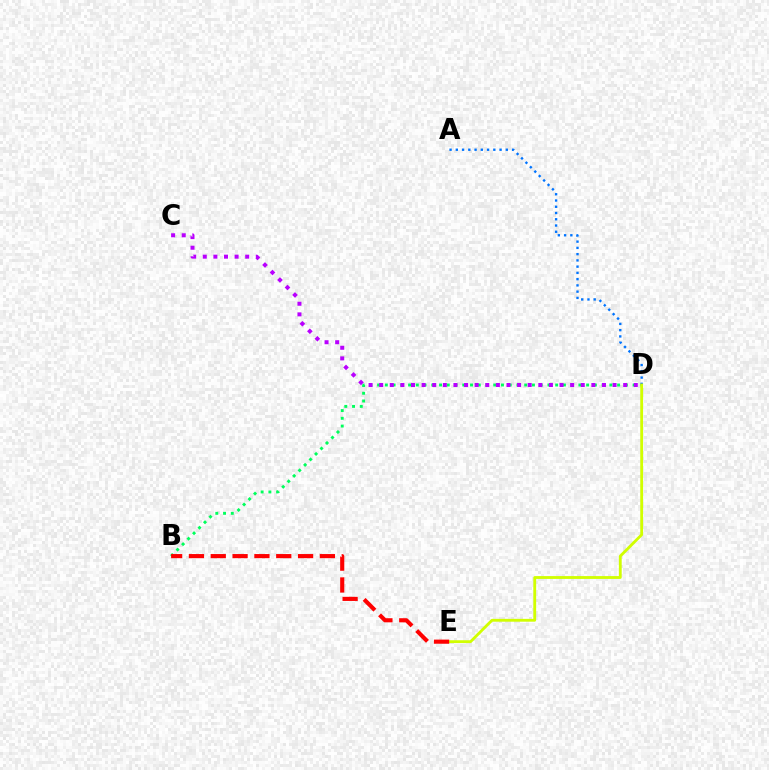{('B', 'D'): [{'color': '#00ff5c', 'line_style': 'dotted', 'thickness': 2.1}], ('C', 'D'): [{'color': '#b900ff', 'line_style': 'dotted', 'thickness': 2.88}], ('A', 'D'): [{'color': '#0074ff', 'line_style': 'dotted', 'thickness': 1.7}], ('D', 'E'): [{'color': '#d1ff00', 'line_style': 'solid', 'thickness': 2.04}], ('B', 'E'): [{'color': '#ff0000', 'line_style': 'dashed', 'thickness': 2.97}]}